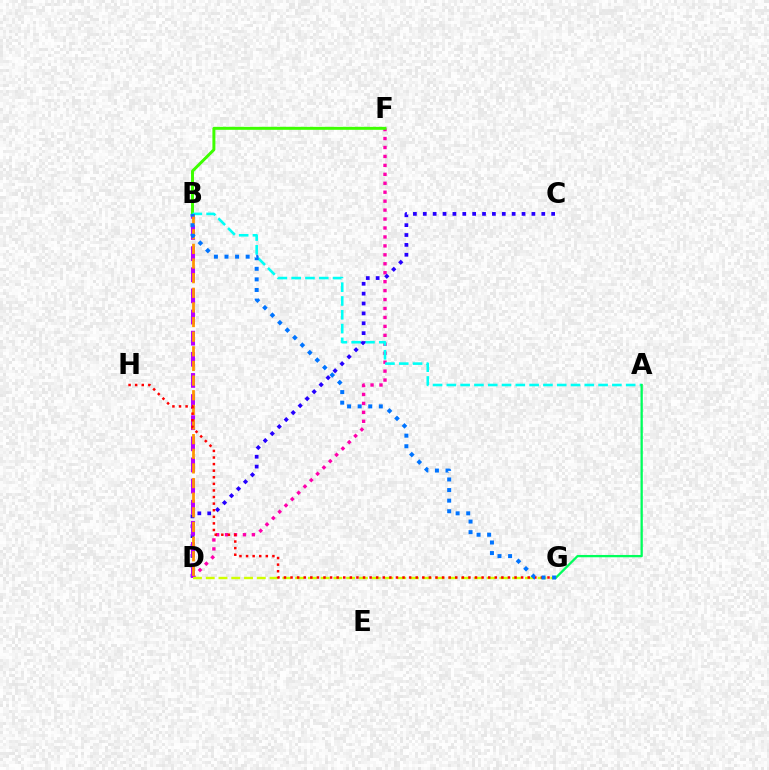{('D', 'F'): [{'color': '#ff00ac', 'line_style': 'dotted', 'thickness': 2.43}], ('B', 'F'): [{'color': '#3dff00', 'line_style': 'solid', 'thickness': 2.14}], ('A', 'B'): [{'color': '#00fff6', 'line_style': 'dashed', 'thickness': 1.87}], ('C', 'D'): [{'color': '#2500ff', 'line_style': 'dotted', 'thickness': 2.68}], ('B', 'D'): [{'color': '#b900ff', 'line_style': 'dashed', 'thickness': 2.87}, {'color': '#ff9400', 'line_style': 'dashed', 'thickness': 1.99}], ('D', 'G'): [{'color': '#d1ff00', 'line_style': 'dashed', 'thickness': 1.73}], ('A', 'G'): [{'color': '#00ff5c', 'line_style': 'solid', 'thickness': 1.65}], ('G', 'H'): [{'color': '#ff0000', 'line_style': 'dotted', 'thickness': 1.79}], ('B', 'G'): [{'color': '#0074ff', 'line_style': 'dotted', 'thickness': 2.87}]}